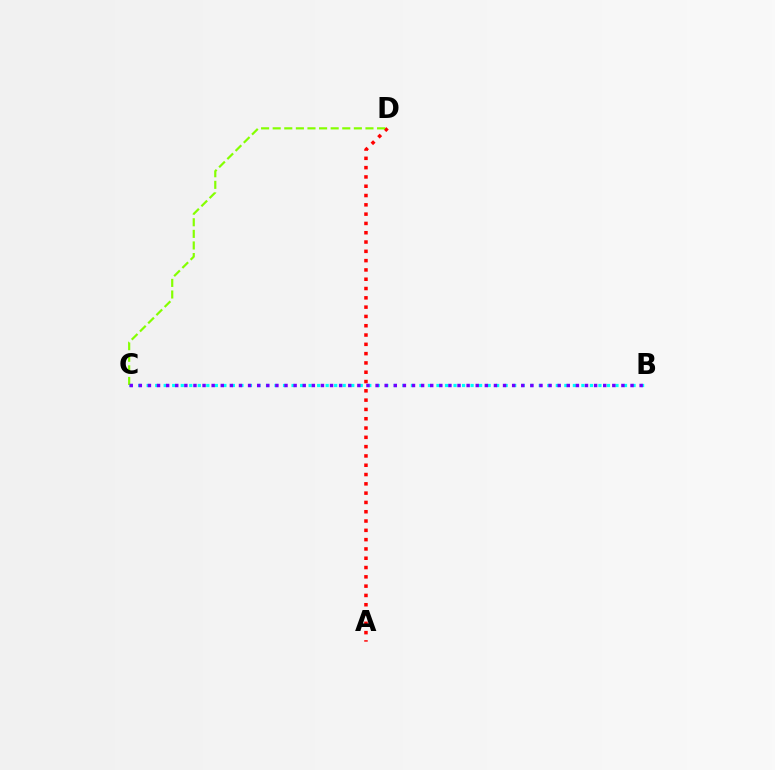{('A', 'D'): [{'color': '#ff0000', 'line_style': 'dotted', 'thickness': 2.53}], ('B', 'C'): [{'color': '#00fff6', 'line_style': 'dotted', 'thickness': 2.32}, {'color': '#7200ff', 'line_style': 'dotted', 'thickness': 2.47}], ('C', 'D'): [{'color': '#84ff00', 'line_style': 'dashed', 'thickness': 1.58}]}